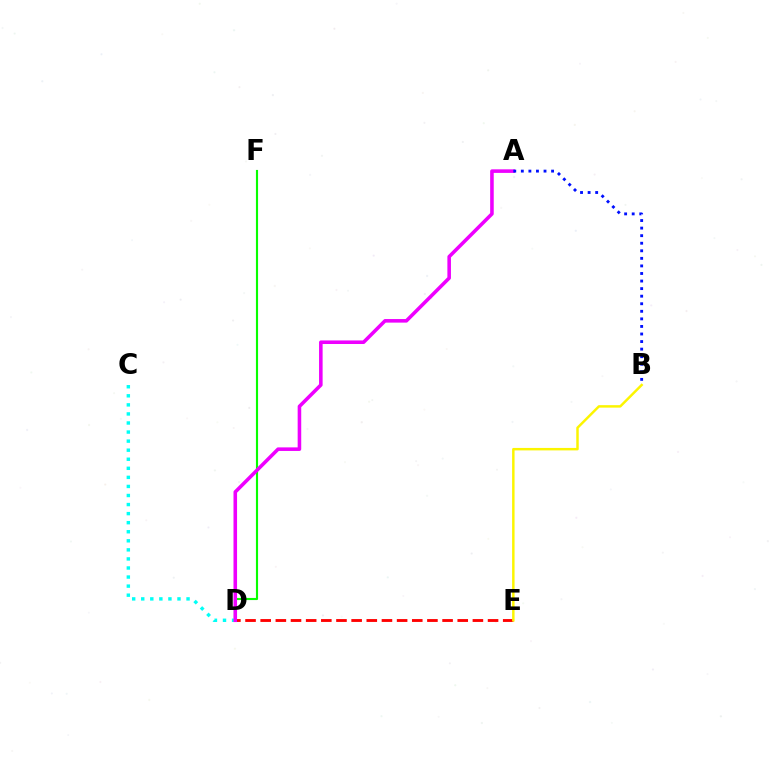{('C', 'D'): [{'color': '#00fff6', 'line_style': 'dotted', 'thickness': 2.46}], ('D', 'E'): [{'color': '#ff0000', 'line_style': 'dashed', 'thickness': 2.06}], ('D', 'F'): [{'color': '#08ff00', 'line_style': 'solid', 'thickness': 1.53}], ('A', 'D'): [{'color': '#ee00ff', 'line_style': 'solid', 'thickness': 2.57}], ('B', 'E'): [{'color': '#fcf500', 'line_style': 'solid', 'thickness': 1.77}], ('A', 'B'): [{'color': '#0010ff', 'line_style': 'dotted', 'thickness': 2.06}]}